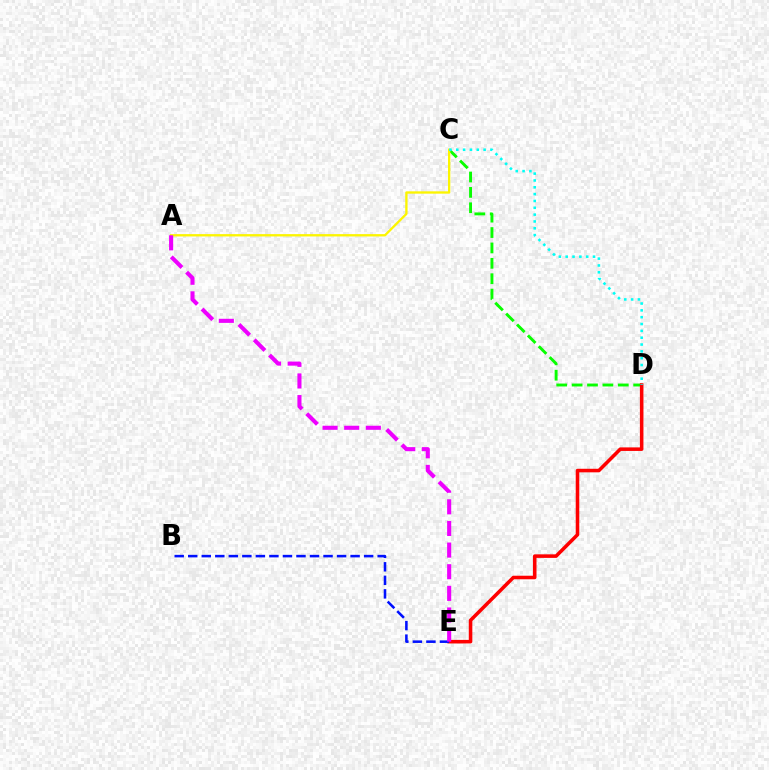{('C', 'D'): [{'color': '#08ff00', 'line_style': 'dashed', 'thickness': 2.09}, {'color': '#00fff6', 'line_style': 'dotted', 'thickness': 1.86}], ('D', 'E'): [{'color': '#ff0000', 'line_style': 'solid', 'thickness': 2.55}], ('A', 'C'): [{'color': '#fcf500', 'line_style': 'solid', 'thickness': 1.67}], ('B', 'E'): [{'color': '#0010ff', 'line_style': 'dashed', 'thickness': 1.84}], ('A', 'E'): [{'color': '#ee00ff', 'line_style': 'dashed', 'thickness': 2.94}]}